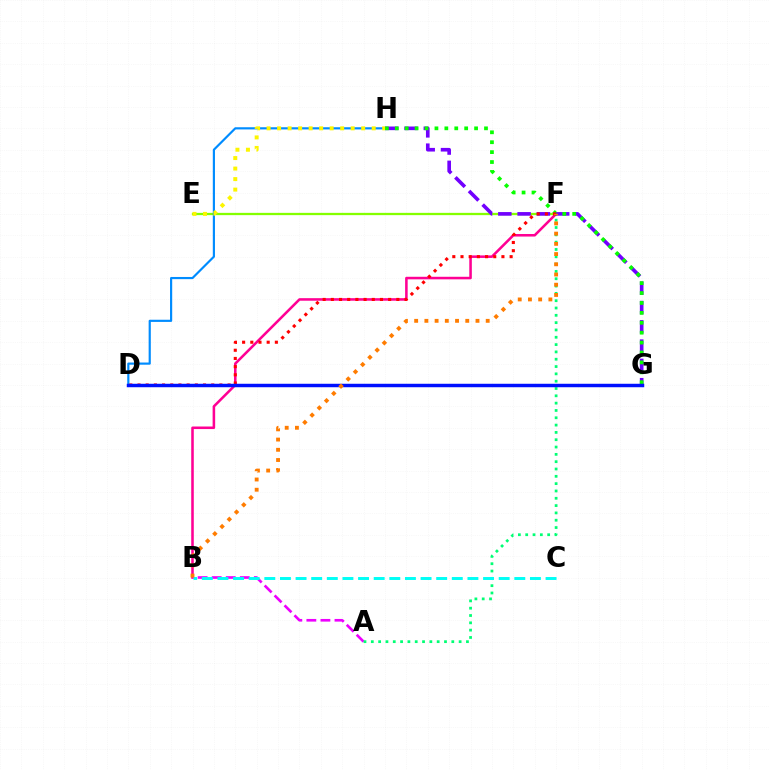{('E', 'F'): [{'color': '#84ff00', 'line_style': 'solid', 'thickness': 1.64}], ('B', 'F'): [{'color': '#ff0094', 'line_style': 'solid', 'thickness': 1.84}, {'color': '#ff7c00', 'line_style': 'dotted', 'thickness': 2.78}], ('A', 'B'): [{'color': '#ee00ff', 'line_style': 'dashed', 'thickness': 1.91}], ('D', 'H'): [{'color': '#008cff', 'line_style': 'solid', 'thickness': 1.56}], ('G', 'H'): [{'color': '#7200ff', 'line_style': 'dashed', 'thickness': 2.62}, {'color': '#08ff00', 'line_style': 'dotted', 'thickness': 2.69}], ('A', 'F'): [{'color': '#00ff74', 'line_style': 'dotted', 'thickness': 1.99}], ('B', 'C'): [{'color': '#00fff6', 'line_style': 'dashed', 'thickness': 2.12}], ('E', 'H'): [{'color': '#fcf500', 'line_style': 'dotted', 'thickness': 2.86}], ('D', 'F'): [{'color': '#ff0000', 'line_style': 'dotted', 'thickness': 2.22}], ('D', 'G'): [{'color': '#0010ff', 'line_style': 'solid', 'thickness': 2.49}]}